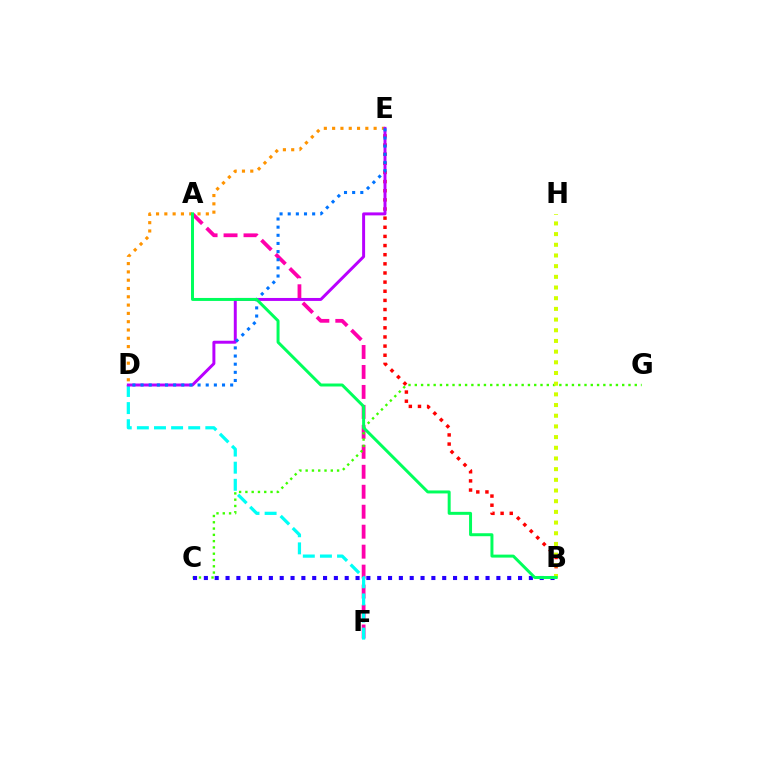{('A', 'F'): [{'color': '#ff00ac', 'line_style': 'dashed', 'thickness': 2.71}], ('C', 'G'): [{'color': '#3dff00', 'line_style': 'dotted', 'thickness': 1.71}], ('B', 'C'): [{'color': '#2500ff', 'line_style': 'dotted', 'thickness': 2.94}], ('B', 'E'): [{'color': '#ff0000', 'line_style': 'dotted', 'thickness': 2.48}], ('D', 'F'): [{'color': '#00fff6', 'line_style': 'dashed', 'thickness': 2.32}], ('B', 'H'): [{'color': '#d1ff00', 'line_style': 'dotted', 'thickness': 2.9}], ('D', 'E'): [{'color': '#ff9400', 'line_style': 'dotted', 'thickness': 2.25}, {'color': '#b900ff', 'line_style': 'solid', 'thickness': 2.13}, {'color': '#0074ff', 'line_style': 'dotted', 'thickness': 2.21}], ('A', 'B'): [{'color': '#00ff5c', 'line_style': 'solid', 'thickness': 2.14}]}